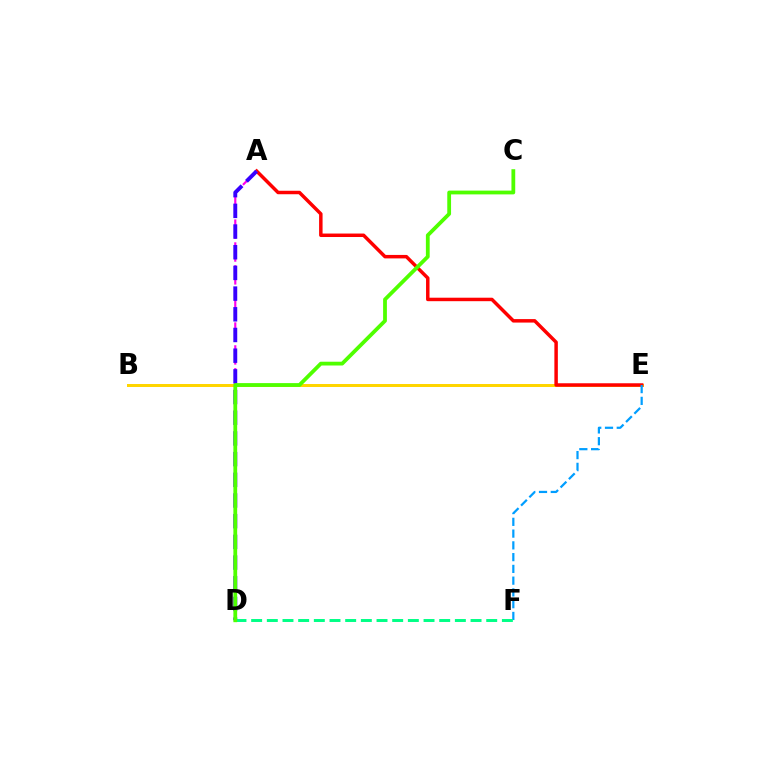{('B', 'E'): [{'color': '#ffd500', 'line_style': 'solid', 'thickness': 2.15}], ('A', 'E'): [{'color': '#ff0000', 'line_style': 'solid', 'thickness': 2.5}], ('E', 'F'): [{'color': '#009eff', 'line_style': 'dashed', 'thickness': 1.6}], ('A', 'D'): [{'color': '#ff00ed', 'line_style': 'dashed', 'thickness': 1.55}, {'color': '#3700ff', 'line_style': 'dashed', 'thickness': 2.81}], ('D', 'F'): [{'color': '#00ff86', 'line_style': 'dashed', 'thickness': 2.13}], ('C', 'D'): [{'color': '#4fff00', 'line_style': 'solid', 'thickness': 2.73}]}